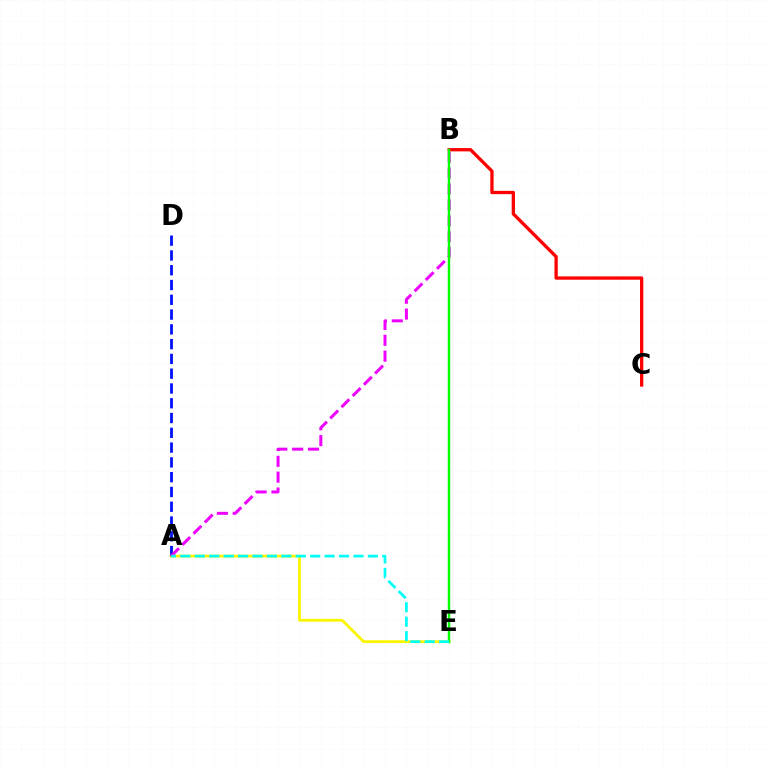{('B', 'C'): [{'color': '#ff0000', 'line_style': 'solid', 'thickness': 2.37}], ('A', 'E'): [{'color': '#fcf500', 'line_style': 'solid', 'thickness': 2.01}, {'color': '#00fff6', 'line_style': 'dashed', 'thickness': 1.96}], ('A', 'D'): [{'color': '#0010ff', 'line_style': 'dashed', 'thickness': 2.01}], ('A', 'B'): [{'color': '#ee00ff', 'line_style': 'dashed', 'thickness': 2.15}], ('B', 'E'): [{'color': '#08ff00', 'line_style': 'solid', 'thickness': 1.77}]}